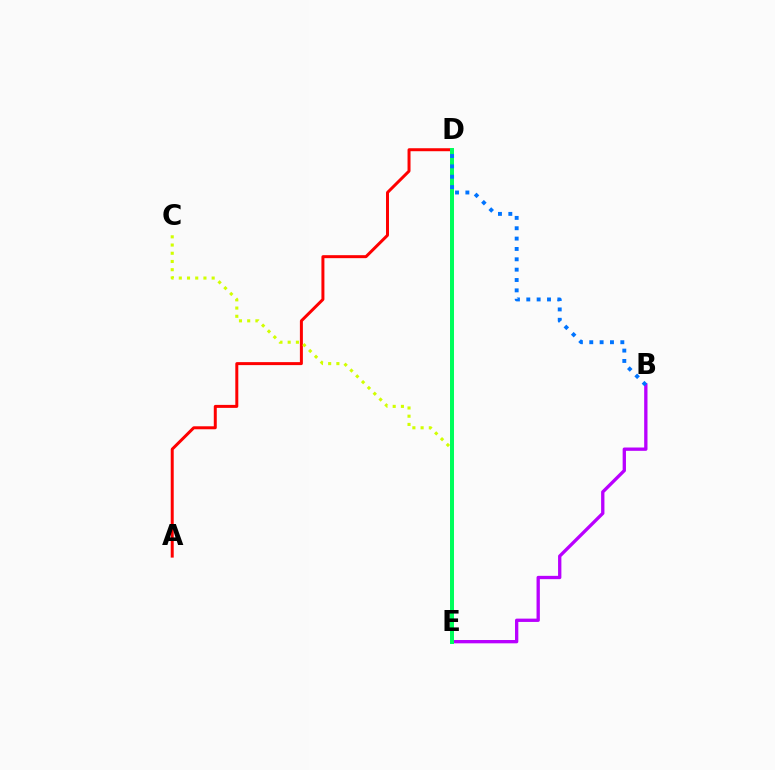{('A', 'D'): [{'color': '#ff0000', 'line_style': 'solid', 'thickness': 2.15}], ('B', 'E'): [{'color': '#b900ff', 'line_style': 'solid', 'thickness': 2.38}], ('C', 'E'): [{'color': '#d1ff00', 'line_style': 'dotted', 'thickness': 2.23}], ('D', 'E'): [{'color': '#00ff5c', 'line_style': 'solid', 'thickness': 2.87}], ('B', 'D'): [{'color': '#0074ff', 'line_style': 'dotted', 'thickness': 2.81}]}